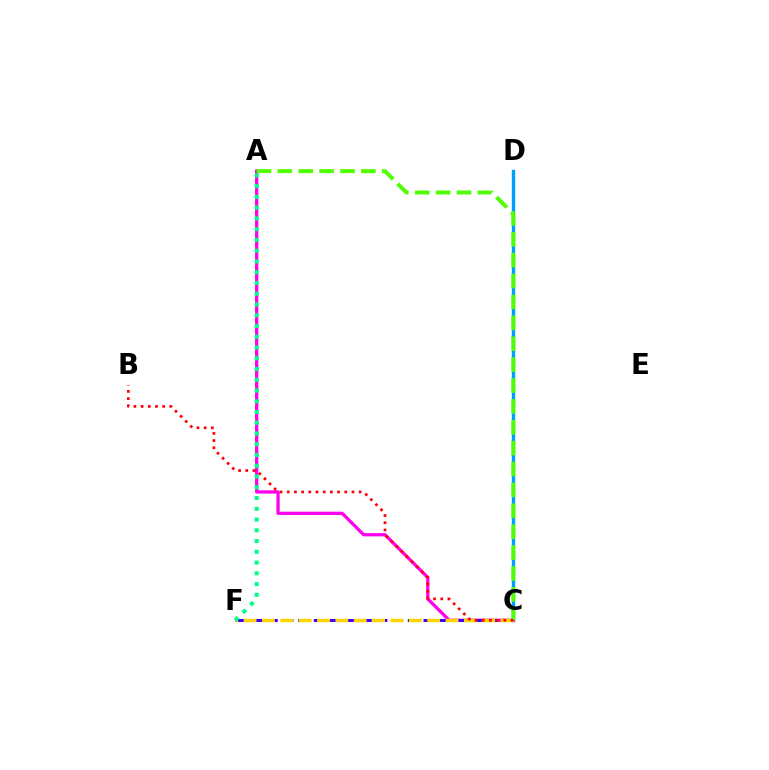{('C', 'D'): [{'color': '#009eff', 'line_style': 'solid', 'thickness': 2.42}], ('A', 'C'): [{'color': '#ff00ed', 'line_style': 'solid', 'thickness': 2.36}, {'color': '#4fff00', 'line_style': 'dashed', 'thickness': 2.84}], ('C', 'F'): [{'color': '#3700ff', 'line_style': 'dashed', 'thickness': 2.13}, {'color': '#ffd500', 'line_style': 'dashed', 'thickness': 2.49}], ('A', 'F'): [{'color': '#00ff86', 'line_style': 'dotted', 'thickness': 2.92}], ('B', 'C'): [{'color': '#ff0000', 'line_style': 'dotted', 'thickness': 1.95}]}